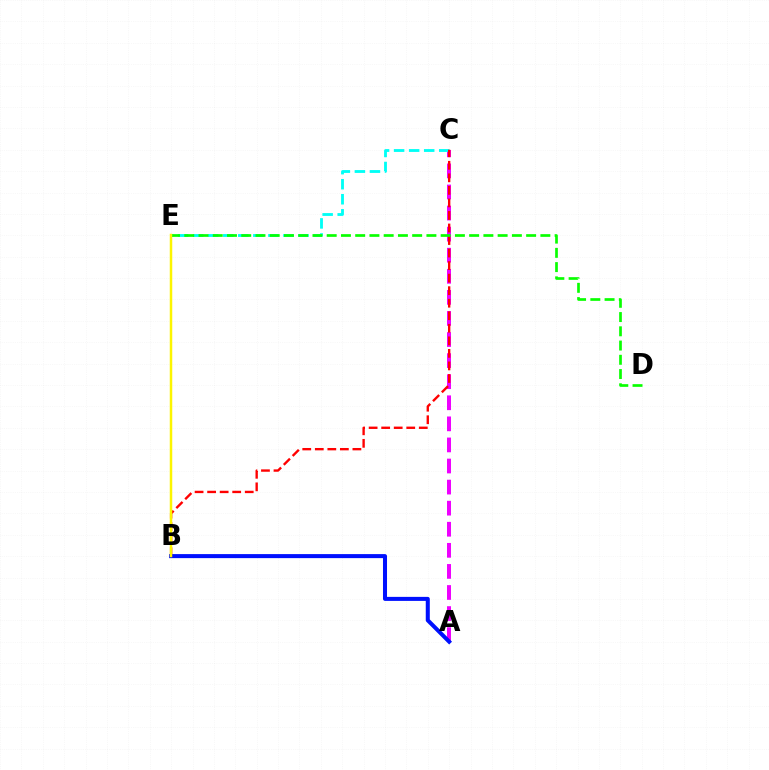{('A', 'C'): [{'color': '#ee00ff', 'line_style': 'dashed', 'thickness': 2.86}], ('C', 'E'): [{'color': '#00fff6', 'line_style': 'dashed', 'thickness': 2.04}], ('B', 'C'): [{'color': '#ff0000', 'line_style': 'dashed', 'thickness': 1.7}], ('A', 'B'): [{'color': '#0010ff', 'line_style': 'solid', 'thickness': 2.9}], ('D', 'E'): [{'color': '#08ff00', 'line_style': 'dashed', 'thickness': 1.94}], ('B', 'E'): [{'color': '#fcf500', 'line_style': 'solid', 'thickness': 1.79}]}